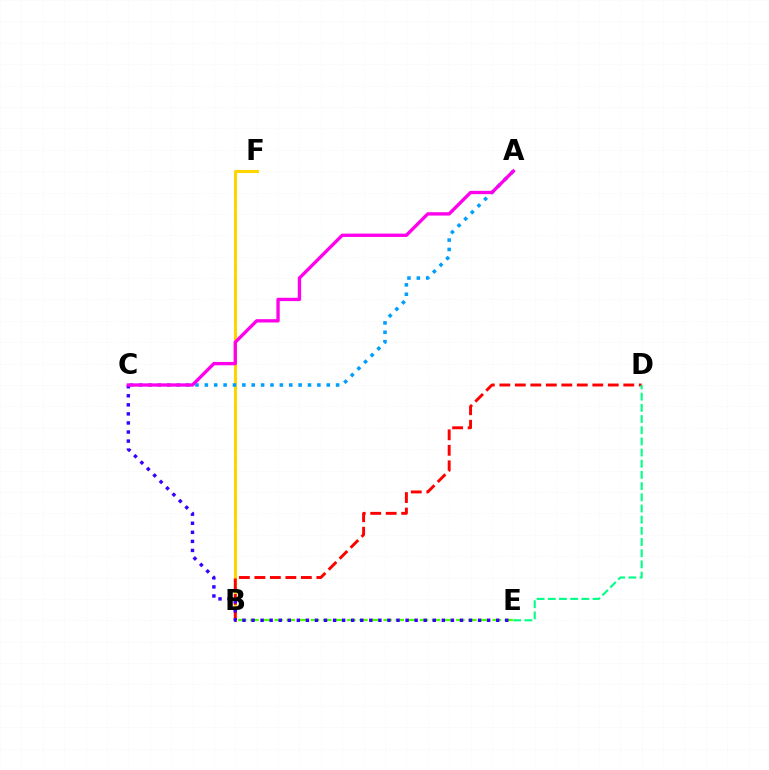{('B', 'F'): [{'color': '#ffd500', 'line_style': 'solid', 'thickness': 2.23}], ('A', 'C'): [{'color': '#009eff', 'line_style': 'dotted', 'thickness': 2.55}, {'color': '#ff00ed', 'line_style': 'solid', 'thickness': 2.4}], ('B', 'E'): [{'color': '#4fff00', 'line_style': 'dashed', 'thickness': 1.65}], ('B', 'D'): [{'color': '#ff0000', 'line_style': 'dashed', 'thickness': 2.1}], ('C', 'E'): [{'color': '#3700ff', 'line_style': 'dotted', 'thickness': 2.46}], ('D', 'E'): [{'color': '#00ff86', 'line_style': 'dashed', 'thickness': 1.52}]}